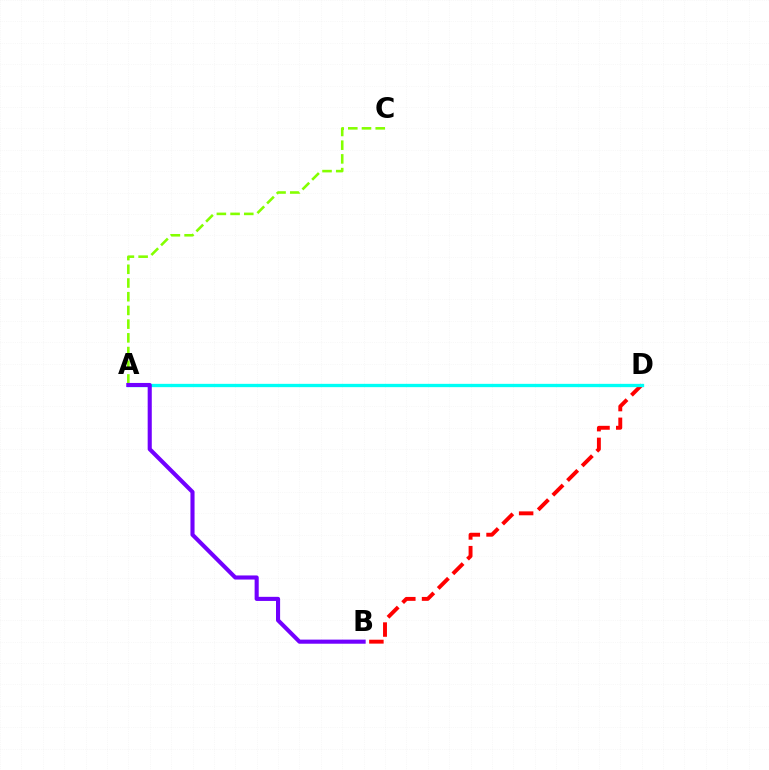{('A', 'C'): [{'color': '#84ff00', 'line_style': 'dashed', 'thickness': 1.86}], ('B', 'D'): [{'color': '#ff0000', 'line_style': 'dashed', 'thickness': 2.82}], ('A', 'D'): [{'color': '#00fff6', 'line_style': 'solid', 'thickness': 2.38}], ('A', 'B'): [{'color': '#7200ff', 'line_style': 'solid', 'thickness': 2.95}]}